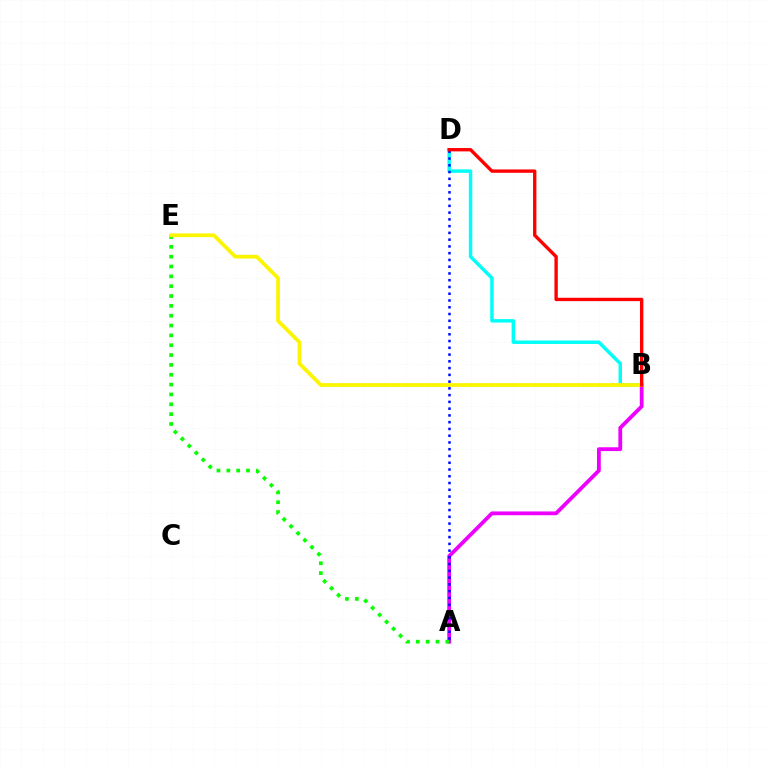{('A', 'B'): [{'color': '#ee00ff', 'line_style': 'solid', 'thickness': 2.74}], ('A', 'E'): [{'color': '#08ff00', 'line_style': 'dotted', 'thickness': 2.67}], ('B', 'D'): [{'color': '#00fff6', 'line_style': 'solid', 'thickness': 2.49}, {'color': '#ff0000', 'line_style': 'solid', 'thickness': 2.42}], ('B', 'E'): [{'color': '#fcf500', 'line_style': 'solid', 'thickness': 2.69}], ('A', 'D'): [{'color': '#0010ff', 'line_style': 'dotted', 'thickness': 1.84}]}